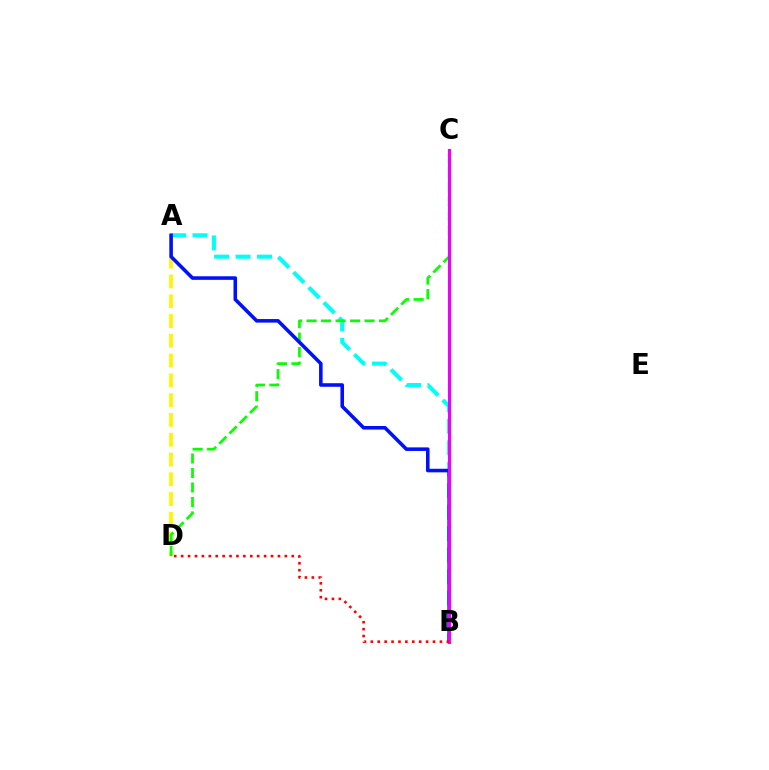{('A', 'D'): [{'color': '#fcf500', 'line_style': 'dashed', 'thickness': 2.69}], ('A', 'B'): [{'color': '#00fff6', 'line_style': 'dashed', 'thickness': 2.92}, {'color': '#0010ff', 'line_style': 'solid', 'thickness': 2.57}], ('C', 'D'): [{'color': '#08ff00', 'line_style': 'dashed', 'thickness': 1.97}], ('B', 'C'): [{'color': '#ee00ff', 'line_style': 'solid', 'thickness': 2.24}], ('B', 'D'): [{'color': '#ff0000', 'line_style': 'dotted', 'thickness': 1.88}]}